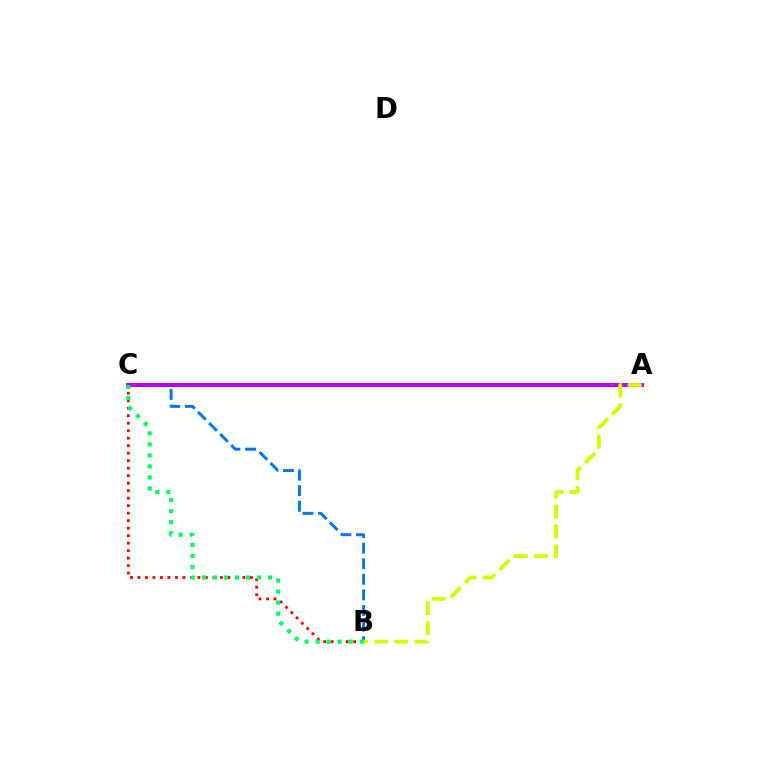{('B', 'C'): [{'color': '#0074ff', 'line_style': 'dashed', 'thickness': 2.12}, {'color': '#ff0000', 'line_style': 'dotted', 'thickness': 2.04}, {'color': '#00ff5c', 'line_style': 'dotted', 'thickness': 2.99}], ('A', 'C'): [{'color': '#b900ff', 'line_style': 'solid', 'thickness': 2.88}], ('A', 'B'): [{'color': '#d1ff00', 'line_style': 'dashed', 'thickness': 2.72}]}